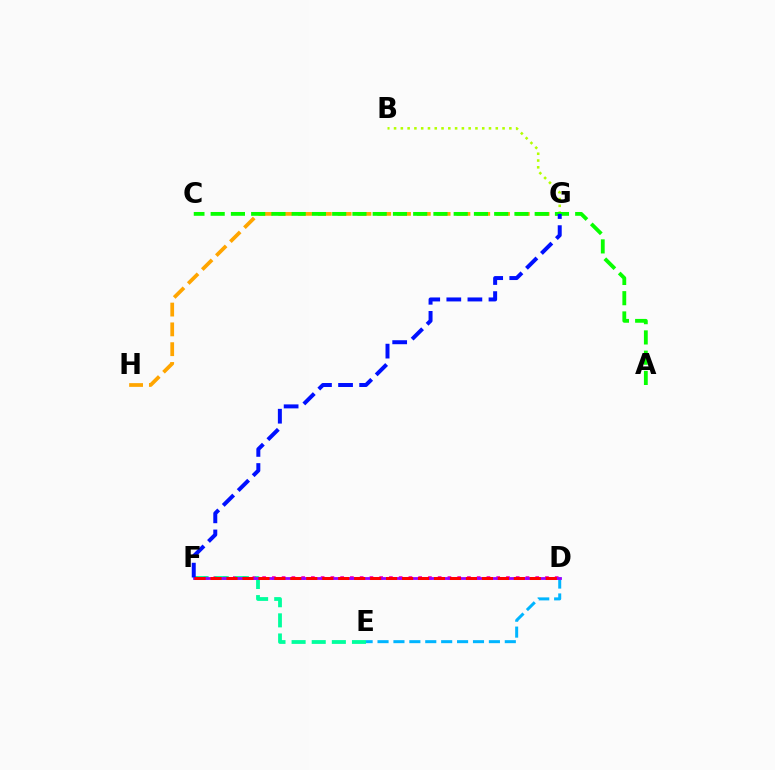{('G', 'H'): [{'color': '#ffa500', 'line_style': 'dashed', 'thickness': 2.69}], ('D', 'F'): [{'color': '#ff00bd', 'line_style': 'dotted', 'thickness': 2.65}, {'color': '#9b00ff', 'line_style': 'solid', 'thickness': 2.01}, {'color': '#ff0000', 'line_style': 'dashed', 'thickness': 2.17}], ('B', 'G'): [{'color': '#b3ff00', 'line_style': 'dotted', 'thickness': 1.84}], ('D', 'E'): [{'color': '#00b5ff', 'line_style': 'dashed', 'thickness': 2.16}], ('A', 'C'): [{'color': '#08ff00', 'line_style': 'dashed', 'thickness': 2.75}], ('E', 'F'): [{'color': '#00ff9d', 'line_style': 'dashed', 'thickness': 2.73}], ('F', 'G'): [{'color': '#0010ff', 'line_style': 'dashed', 'thickness': 2.86}]}